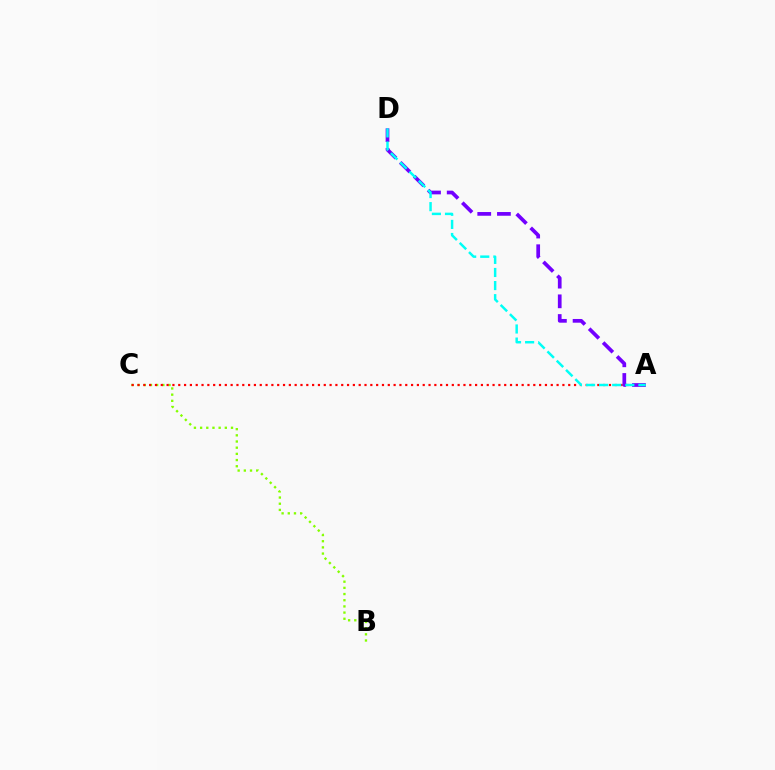{('B', 'C'): [{'color': '#84ff00', 'line_style': 'dotted', 'thickness': 1.68}], ('A', 'C'): [{'color': '#ff0000', 'line_style': 'dotted', 'thickness': 1.58}], ('A', 'D'): [{'color': '#7200ff', 'line_style': 'dashed', 'thickness': 2.67}, {'color': '#00fff6', 'line_style': 'dashed', 'thickness': 1.78}]}